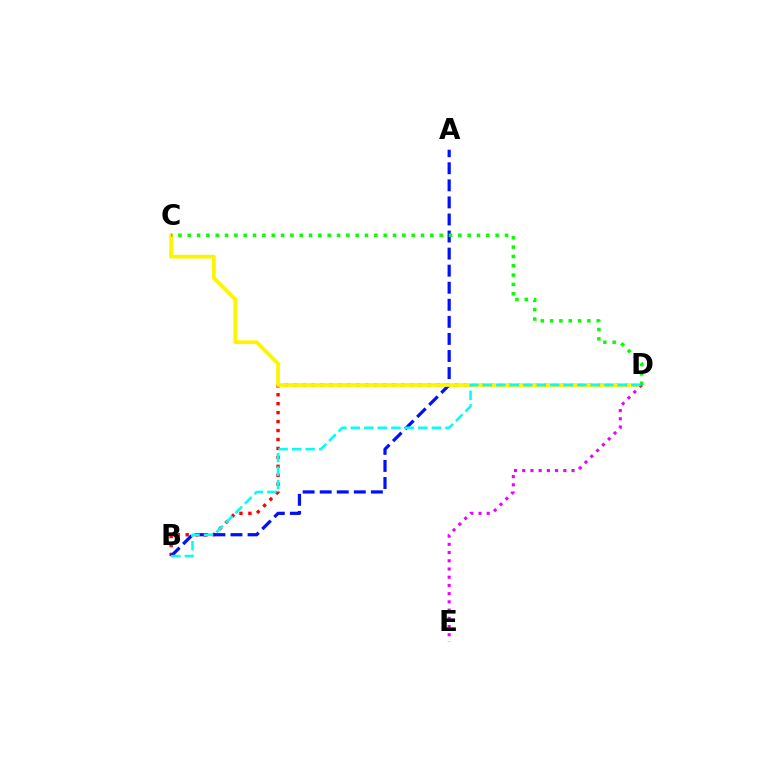{('B', 'D'): [{'color': '#ff0000', 'line_style': 'dotted', 'thickness': 2.43}, {'color': '#00fff6', 'line_style': 'dashed', 'thickness': 1.84}], ('A', 'B'): [{'color': '#0010ff', 'line_style': 'dashed', 'thickness': 2.32}], ('C', 'D'): [{'color': '#fcf500', 'line_style': 'solid', 'thickness': 2.7}, {'color': '#08ff00', 'line_style': 'dotted', 'thickness': 2.54}], ('D', 'E'): [{'color': '#ee00ff', 'line_style': 'dotted', 'thickness': 2.23}]}